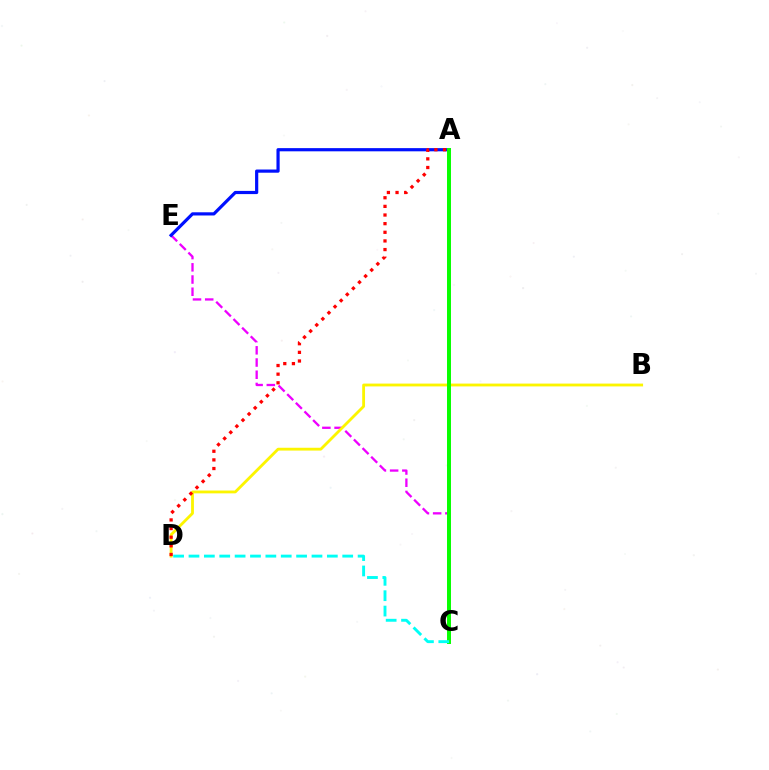{('C', 'E'): [{'color': '#ee00ff', 'line_style': 'dashed', 'thickness': 1.66}], ('A', 'E'): [{'color': '#0010ff', 'line_style': 'solid', 'thickness': 2.3}], ('B', 'D'): [{'color': '#fcf500', 'line_style': 'solid', 'thickness': 2.03}], ('A', 'C'): [{'color': '#08ff00', 'line_style': 'solid', 'thickness': 2.86}], ('C', 'D'): [{'color': '#00fff6', 'line_style': 'dashed', 'thickness': 2.09}], ('A', 'D'): [{'color': '#ff0000', 'line_style': 'dotted', 'thickness': 2.35}]}